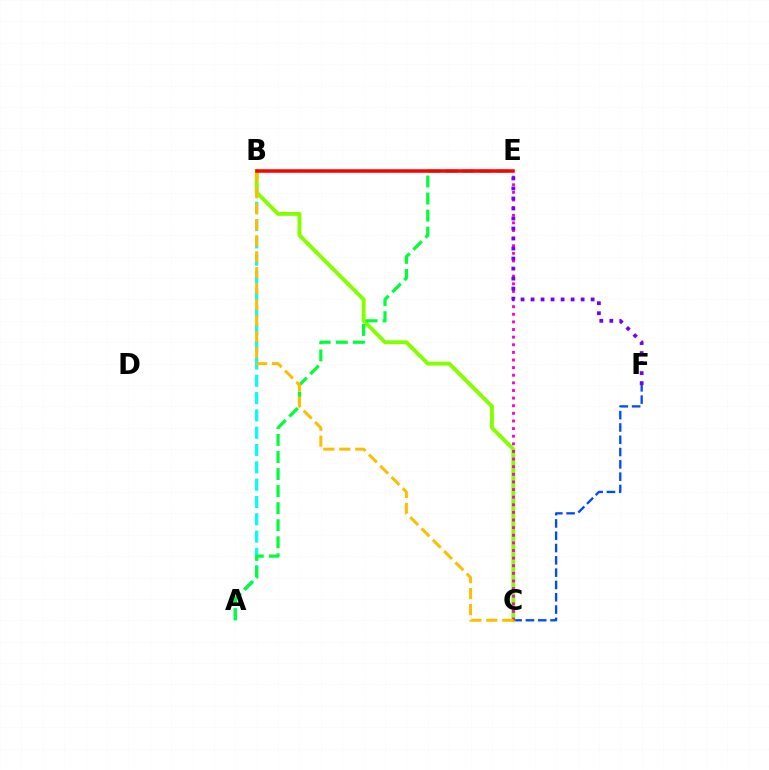{('A', 'B'): [{'color': '#00fff6', 'line_style': 'dashed', 'thickness': 2.35}], ('C', 'F'): [{'color': '#004bff', 'line_style': 'dashed', 'thickness': 1.67}], ('B', 'C'): [{'color': '#84ff00', 'line_style': 'solid', 'thickness': 2.81}, {'color': '#ffbd00', 'line_style': 'dashed', 'thickness': 2.17}], ('C', 'E'): [{'color': '#ff00cf', 'line_style': 'dotted', 'thickness': 2.07}], ('A', 'E'): [{'color': '#00ff39', 'line_style': 'dashed', 'thickness': 2.32}], ('E', 'F'): [{'color': '#7200ff', 'line_style': 'dotted', 'thickness': 2.72}], ('B', 'E'): [{'color': '#ff0000', 'line_style': 'solid', 'thickness': 2.54}]}